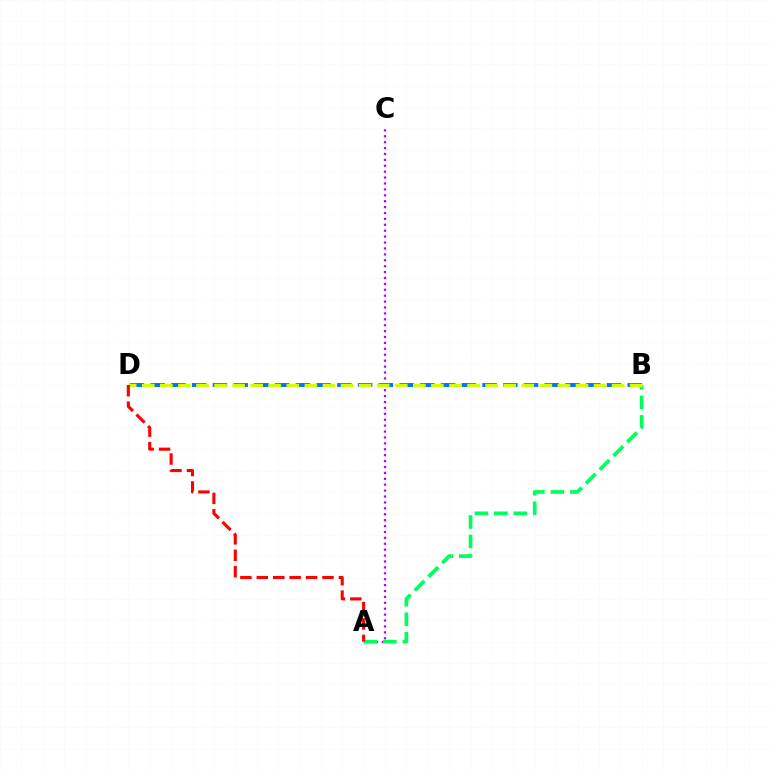{('A', 'C'): [{'color': '#b900ff', 'line_style': 'dotted', 'thickness': 1.6}], ('A', 'B'): [{'color': '#00ff5c', 'line_style': 'dashed', 'thickness': 2.65}], ('B', 'D'): [{'color': '#0074ff', 'line_style': 'dashed', 'thickness': 2.82}, {'color': '#d1ff00', 'line_style': 'dashed', 'thickness': 2.46}], ('A', 'D'): [{'color': '#ff0000', 'line_style': 'dashed', 'thickness': 2.23}]}